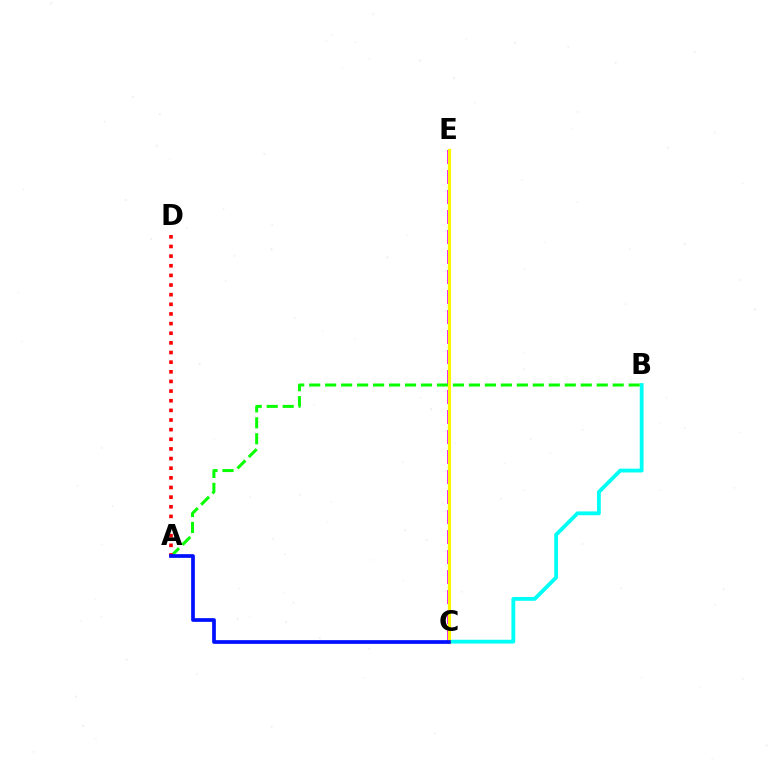{('B', 'C'): [{'color': '#00fff6', 'line_style': 'solid', 'thickness': 2.75}], ('C', 'E'): [{'color': '#ee00ff', 'line_style': 'dashed', 'thickness': 2.72}, {'color': '#fcf500', 'line_style': 'solid', 'thickness': 2.27}], ('A', 'B'): [{'color': '#08ff00', 'line_style': 'dashed', 'thickness': 2.17}], ('A', 'D'): [{'color': '#ff0000', 'line_style': 'dotted', 'thickness': 2.62}], ('A', 'C'): [{'color': '#0010ff', 'line_style': 'solid', 'thickness': 2.67}]}